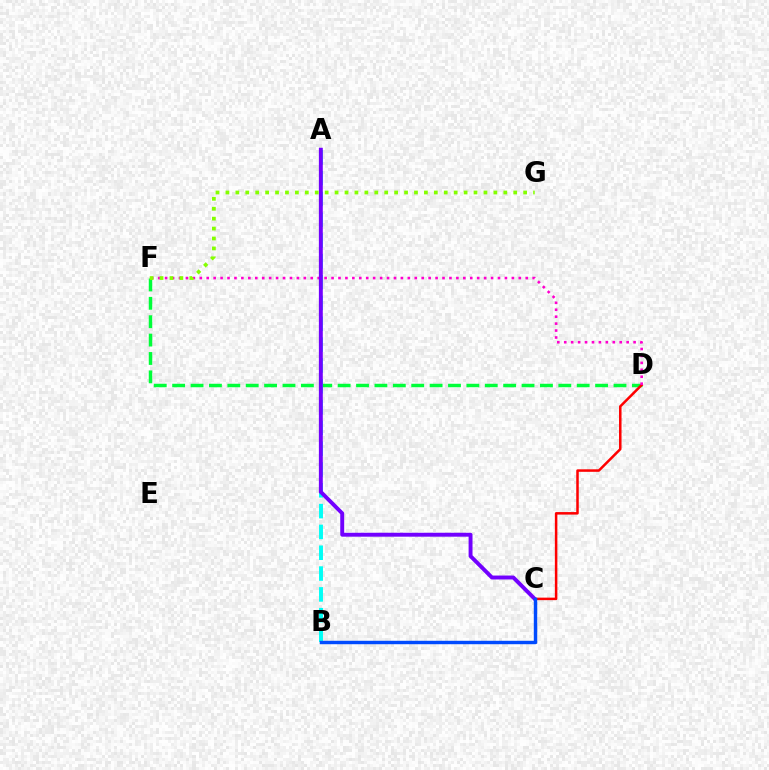{('D', 'F'): [{'color': '#00ff39', 'line_style': 'dashed', 'thickness': 2.5}, {'color': '#ff00cf', 'line_style': 'dotted', 'thickness': 1.88}], ('C', 'D'): [{'color': '#ff0000', 'line_style': 'solid', 'thickness': 1.81}], ('A', 'B'): [{'color': '#00fff6', 'line_style': 'dashed', 'thickness': 2.83}], ('B', 'C'): [{'color': '#ffbd00', 'line_style': 'solid', 'thickness': 2.01}, {'color': '#004bff', 'line_style': 'solid', 'thickness': 2.47}], ('A', 'C'): [{'color': '#7200ff', 'line_style': 'solid', 'thickness': 2.82}], ('F', 'G'): [{'color': '#84ff00', 'line_style': 'dotted', 'thickness': 2.7}]}